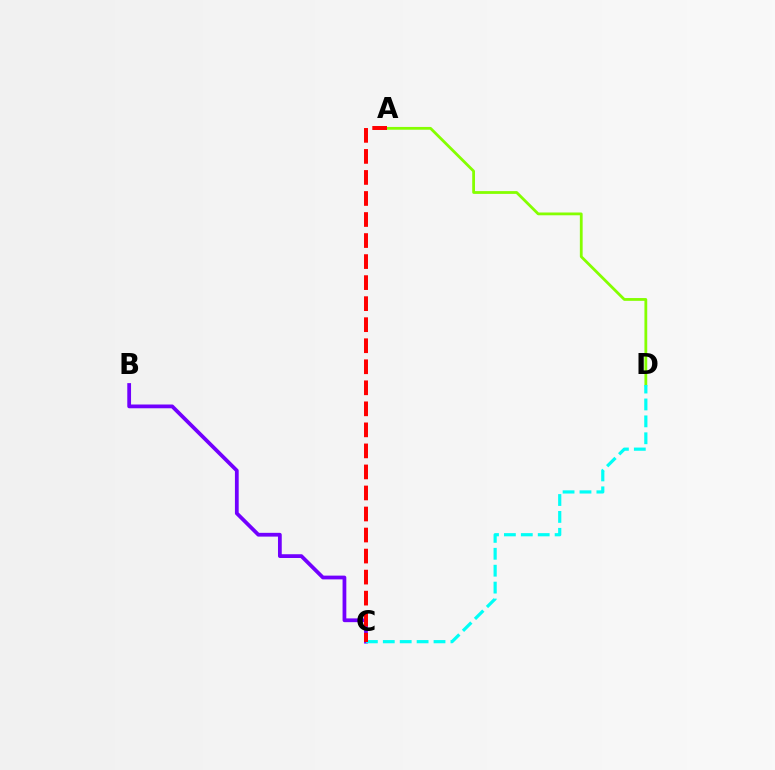{('A', 'D'): [{'color': '#84ff00', 'line_style': 'solid', 'thickness': 2.0}], ('B', 'C'): [{'color': '#7200ff', 'line_style': 'solid', 'thickness': 2.71}], ('C', 'D'): [{'color': '#00fff6', 'line_style': 'dashed', 'thickness': 2.3}], ('A', 'C'): [{'color': '#ff0000', 'line_style': 'dashed', 'thickness': 2.86}]}